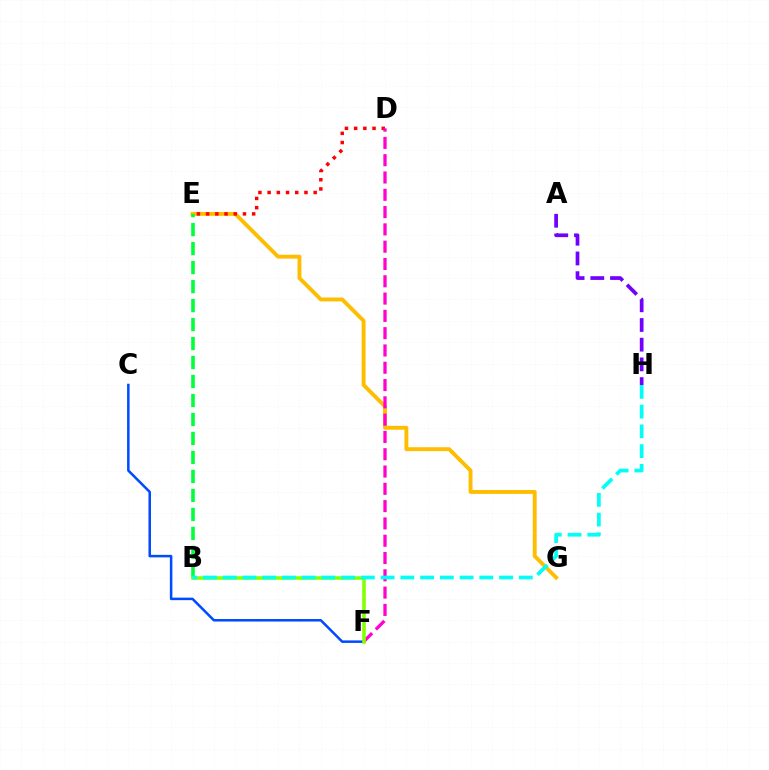{('C', 'F'): [{'color': '#004bff', 'line_style': 'solid', 'thickness': 1.82}], ('E', 'G'): [{'color': '#ffbd00', 'line_style': 'solid', 'thickness': 2.8}], ('B', 'E'): [{'color': '#00ff39', 'line_style': 'dashed', 'thickness': 2.58}], ('D', 'E'): [{'color': '#ff0000', 'line_style': 'dotted', 'thickness': 2.5}], ('A', 'H'): [{'color': '#7200ff', 'line_style': 'dashed', 'thickness': 2.68}], ('D', 'F'): [{'color': '#ff00cf', 'line_style': 'dashed', 'thickness': 2.35}], ('B', 'F'): [{'color': '#84ff00', 'line_style': 'solid', 'thickness': 2.57}], ('B', 'H'): [{'color': '#00fff6', 'line_style': 'dashed', 'thickness': 2.68}]}